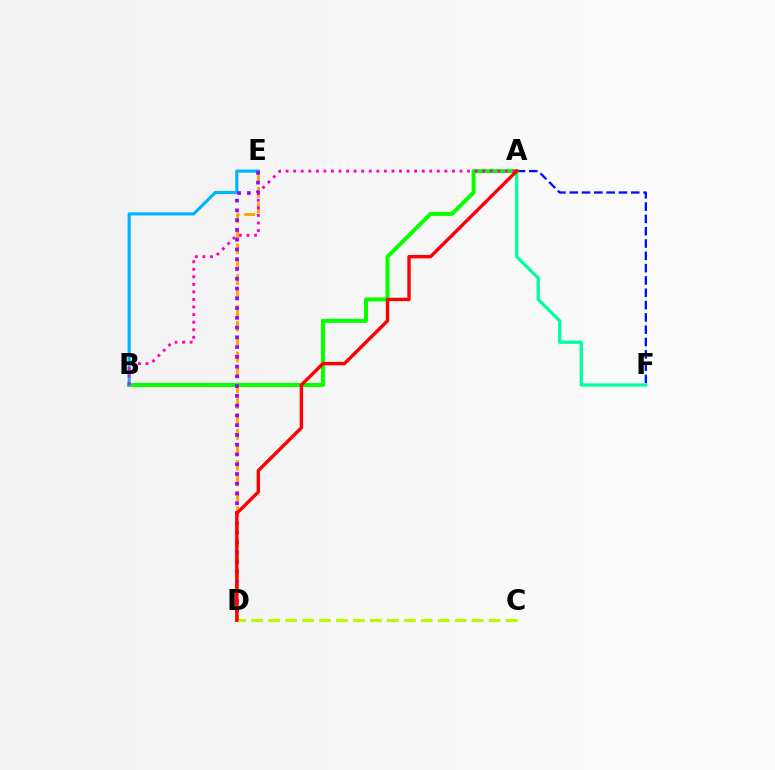{('D', 'E'): [{'color': '#ffa500', 'line_style': 'dashed', 'thickness': 2.1}, {'color': '#9b00ff', 'line_style': 'dotted', 'thickness': 2.65}], ('A', 'F'): [{'color': '#0010ff', 'line_style': 'dashed', 'thickness': 1.67}, {'color': '#00ff9d', 'line_style': 'solid', 'thickness': 2.35}], ('A', 'B'): [{'color': '#08ff00', 'line_style': 'solid', 'thickness': 2.89}, {'color': '#ff00bd', 'line_style': 'dotted', 'thickness': 2.05}], ('B', 'E'): [{'color': '#00b5ff', 'line_style': 'solid', 'thickness': 2.26}], ('C', 'D'): [{'color': '#b3ff00', 'line_style': 'dashed', 'thickness': 2.3}], ('A', 'D'): [{'color': '#ff0000', 'line_style': 'solid', 'thickness': 2.44}]}